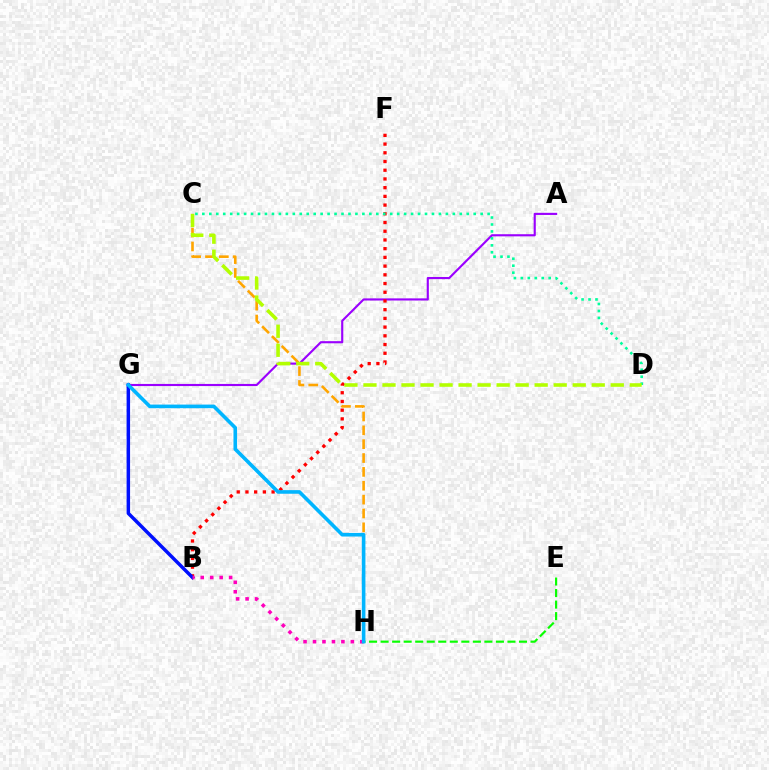{('C', 'H'): [{'color': '#ffa500', 'line_style': 'dashed', 'thickness': 1.88}], ('A', 'G'): [{'color': '#9b00ff', 'line_style': 'solid', 'thickness': 1.54}], ('B', 'F'): [{'color': '#ff0000', 'line_style': 'dotted', 'thickness': 2.37}], ('C', 'D'): [{'color': '#00ff9d', 'line_style': 'dotted', 'thickness': 1.89}, {'color': '#b3ff00', 'line_style': 'dashed', 'thickness': 2.58}], ('B', 'G'): [{'color': '#0010ff', 'line_style': 'solid', 'thickness': 2.5}], ('E', 'H'): [{'color': '#08ff00', 'line_style': 'dashed', 'thickness': 1.57}], ('B', 'H'): [{'color': '#ff00bd', 'line_style': 'dotted', 'thickness': 2.57}], ('G', 'H'): [{'color': '#00b5ff', 'line_style': 'solid', 'thickness': 2.6}]}